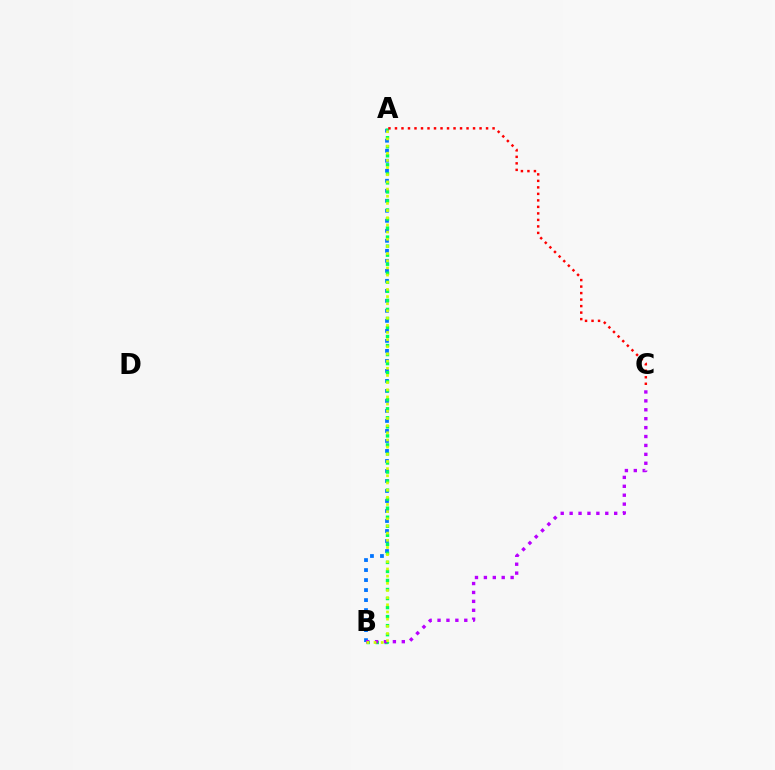{('A', 'B'): [{'color': '#0074ff', 'line_style': 'dotted', 'thickness': 2.72}, {'color': '#00ff5c', 'line_style': 'dotted', 'thickness': 2.46}, {'color': '#d1ff00', 'line_style': 'dotted', 'thickness': 1.95}], ('A', 'C'): [{'color': '#ff0000', 'line_style': 'dotted', 'thickness': 1.77}], ('B', 'C'): [{'color': '#b900ff', 'line_style': 'dotted', 'thickness': 2.42}]}